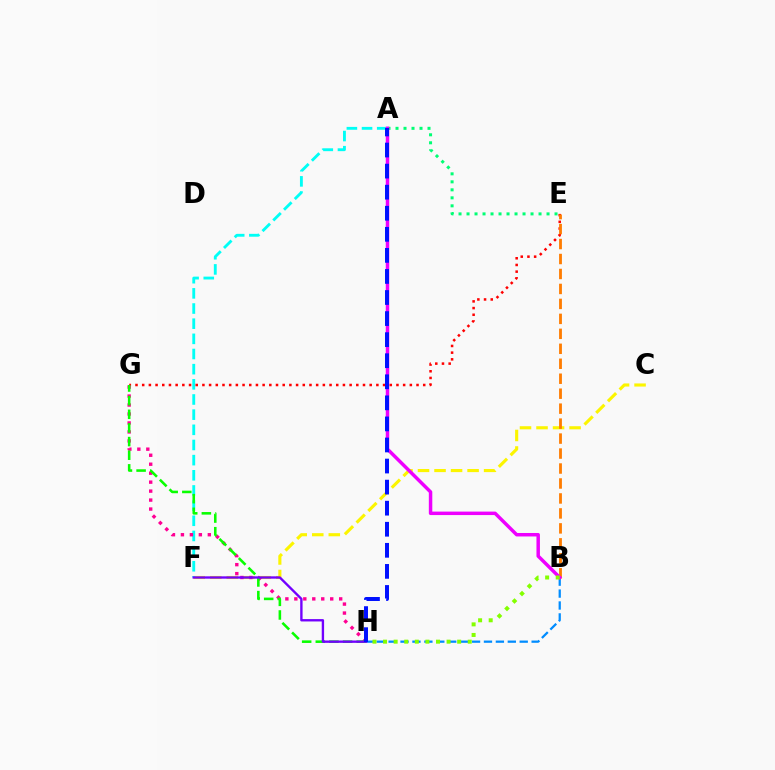{('C', 'F'): [{'color': '#fcf500', 'line_style': 'dashed', 'thickness': 2.24}], ('A', 'F'): [{'color': '#00fff6', 'line_style': 'dashed', 'thickness': 2.06}], ('E', 'G'): [{'color': '#ff0000', 'line_style': 'dotted', 'thickness': 1.82}], ('B', 'E'): [{'color': '#ff7c00', 'line_style': 'dashed', 'thickness': 2.03}], ('G', 'H'): [{'color': '#ff0094', 'line_style': 'dotted', 'thickness': 2.44}, {'color': '#08ff00', 'line_style': 'dashed', 'thickness': 1.85}], ('A', 'E'): [{'color': '#00ff74', 'line_style': 'dotted', 'thickness': 2.17}], ('B', 'H'): [{'color': '#008cff', 'line_style': 'dashed', 'thickness': 1.62}, {'color': '#84ff00', 'line_style': 'dotted', 'thickness': 2.88}], ('A', 'B'): [{'color': '#ee00ff', 'line_style': 'solid', 'thickness': 2.5}], ('F', 'H'): [{'color': '#7200ff', 'line_style': 'solid', 'thickness': 1.7}], ('A', 'H'): [{'color': '#0010ff', 'line_style': 'dashed', 'thickness': 2.86}]}